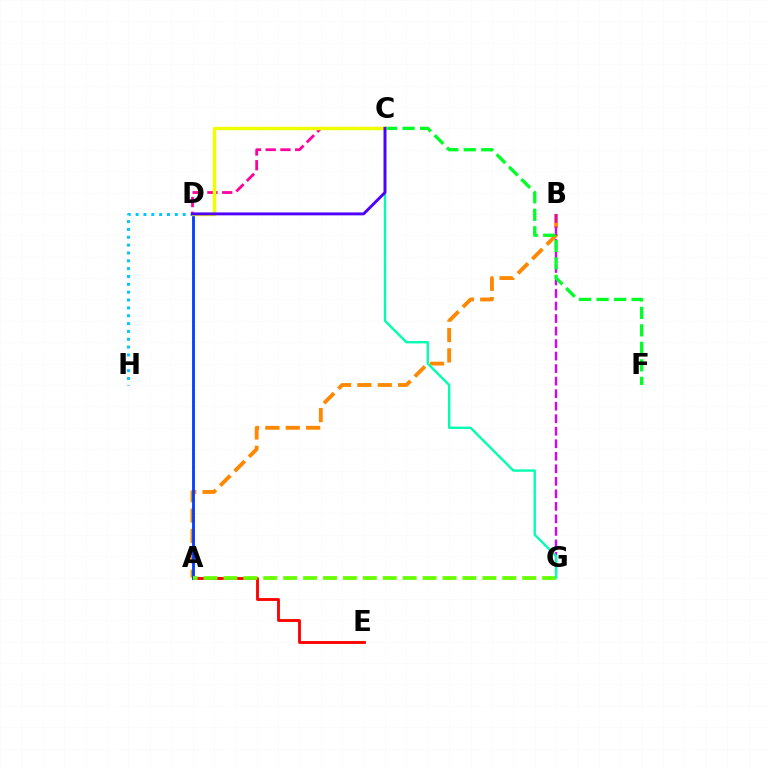{('A', 'B'): [{'color': '#ff8800', 'line_style': 'dashed', 'thickness': 2.77}], ('C', 'D'): [{'color': '#ff00a0', 'line_style': 'dashed', 'thickness': 2.0}, {'color': '#eeff00', 'line_style': 'solid', 'thickness': 2.44}, {'color': '#4f00ff', 'line_style': 'solid', 'thickness': 2.1}], ('A', 'E'): [{'color': '#ff0000', 'line_style': 'solid', 'thickness': 2.05}], ('A', 'D'): [{'color': '#003fff', 'line_style': 'solid', 'thickness': 2.03}], ('D', 'H'): [{'color': '#00c7ff', 'line_style': 'dotted', 'thickness': 2.13}], ('B', 'G'): [{'color': '#d600ff', 'line_style': 'dashed', 'thickness': 1.7}], ('C', 'F'): [{'color': '#00ff27', 'line_style': 'dashed', 'thickness': 2.38}], ('A', 'G'): [{'color': '#66ff00', 'line_style': 'dashed', 'thickness': 2.71}], ('C', 'G'): [{'color': '#00ffaf', 'line_style': 'solid', 'thickness': 1.69}]}